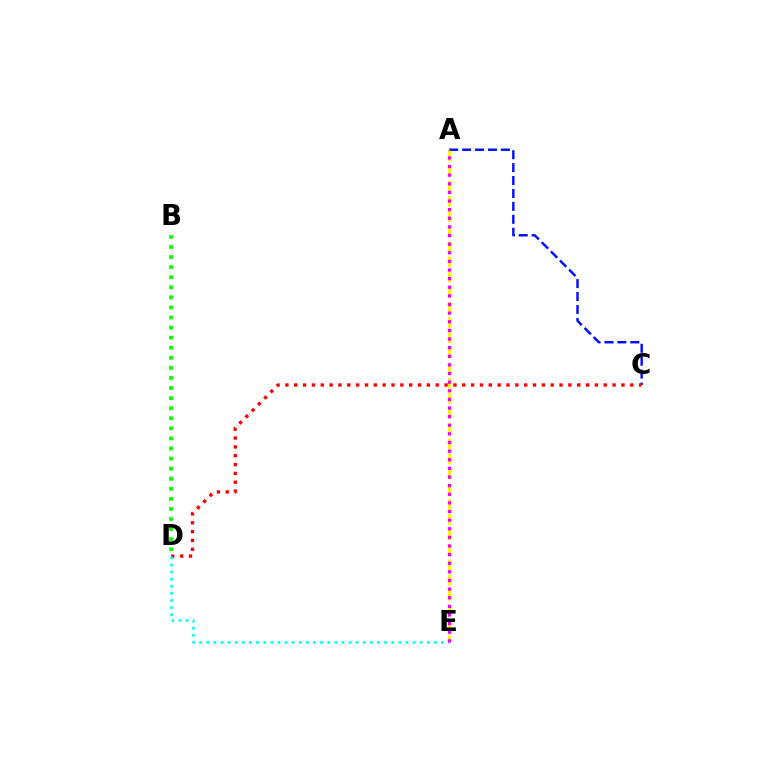{('A', 'C'): [{'color': '#0010ff', 'line_style': 'dashed', 'thickness': 1.76}], ('C', 'D'): [{'color': '#ff0000', 'line_style': 'dotted', 'thickness': 2.4}], ('A', 'E'): [{'color': '#fcf500', 'line_style': 'dashed', 'thickness': 2.06}, {'color': '#ee00ff', 'line_style': 'dotted', 'thickness': 2.34}], ('D', 'E'): [{'color': '#00fff6', 'line_style': 'dotted', 'thickness': 1.93}], ('B', 'D'): [{'color': '#08ff00', 'line_style': 'dotted', 'thickness': 2.74}]}